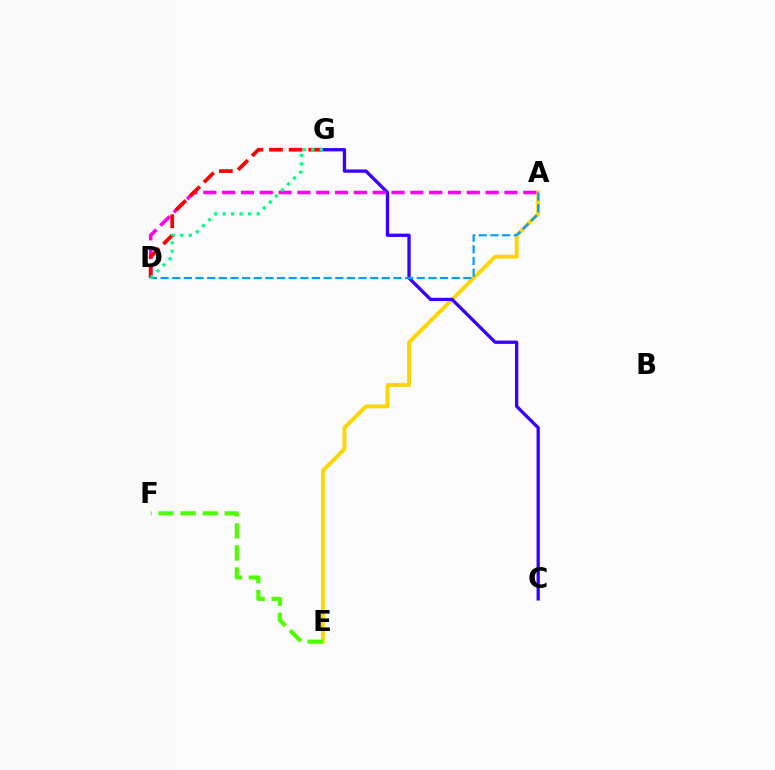{('A', 'E'): [{'color': '#ffd500', 'line_style': 'solid', 'thickness': 2.79}], ('C', 'G'): [{'color': '#3700ff', 'line_style': 'solid', 'thickness': 2.38}], ('A', 'D'): [{'color': '#ff00ed', 'line_style': 'dashed', 'thickness': 2.56}, {'color': '#009eff', 'line_style': 'dashed', 'thickness': 1.58}], ('D', 'G'): [{'color': '#ff0000', 'line_style': 'dashed', 'thickness': 2.67}, {'color': '#00ff86', 'line_style': 'dotted', 'thickness': 2.31}], ('E', 'F'): [{'color': '#4fff00', 'line_style': 'dashed', 'thickness': 3.0}]}